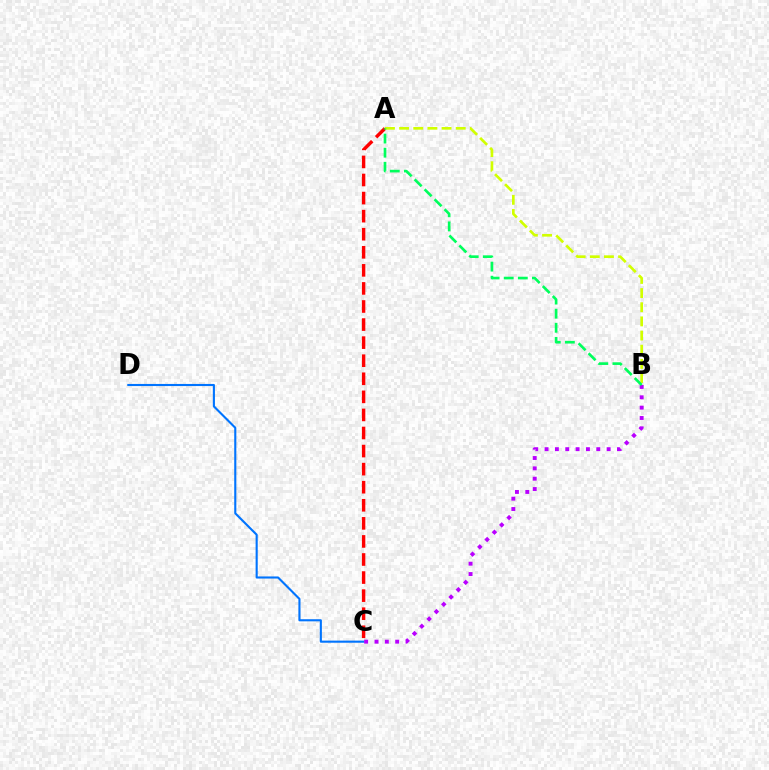{('A', 'C'): [{'color': '#ff0000', 'line_style': 'dashed', 'thickness': 2.45}], ('C', 'D'): [{'color': '#0074ff', 'line_style': 'solid', 'thickness': 1.52}], ('A', 'B'): [{'color': '#d1ff00', 'line_style': 'dashed', 'thickness': 1.92}, {'color': '#00ff5c', 'line_style': 'dashed', 'thickness': 1.92}], ('B', 'C'): [{'color': '#b900ff', 'line_style': 'dotted', 'thickness': 2.81}]}